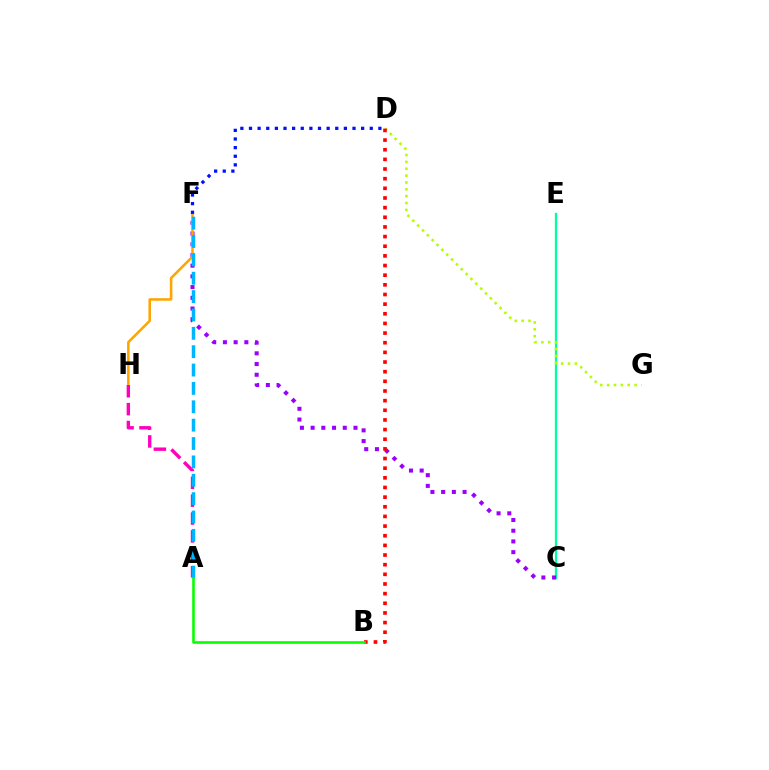{('C', 'E'): [{'color': '#00ff9d', 'line_style': 'solid', 'thickness': 1.66}], ('C', 'F'): [{'color': '#9b00ff', 'line_style': 'dotted', 'thickness': 2.91}], ('F', 'H'): [{'color': '#ffa500', 'line_style': 'solid', 'thickness': 1.84}], ('D', 'G'): [{'color': '#b3ff00', 'line_style': 'dotted', 'thickness': 1.86}], ('A', 'H'): [{'color': '#ff00bd', 'line_style': 'dashed', 'thickness': 2.43}], ('A', 'F'): [{'color': '#00b5ff', 'line_style': 'dashed', 'thickness': 2.5}], ('B', 'D'): [{'color': '#ff0000', 'line_style': 'dotted', 'thickness': 2.62}], ('D', 'F'): [{'color': '#0010ff', 'line_style': 'dotted', 'thickness': 2.34}], ('A', 'B'): [{'color': '#08ff00', 'line_style': 'solid', 'thickness': 1.87}]}